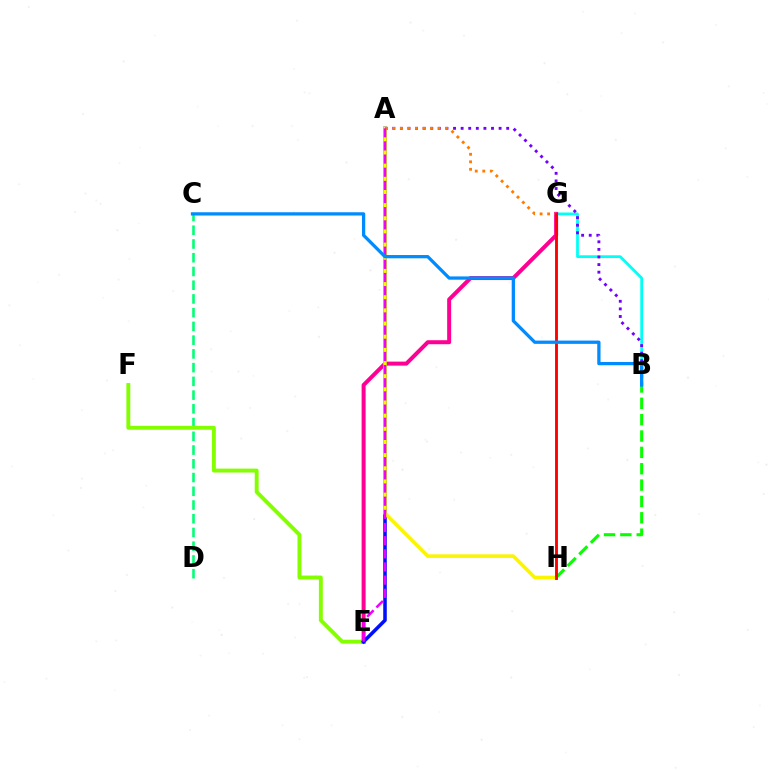{('C', 'D'): [{'color': '#00ff74', 'line_style': 'dashed', 'thickness': 1.87}], ('B', 'G'): [{'color': '#00fff6', 'line_style': 'solid', 'thickness': 1.99}], ('A', 'B'): [{'color': '#7200ff', 'line_style': 'dotted', 'thickness': 2.06}], ('E', 'F'): [{'color': '#84ff00', 'line_style': 'solid', 'thickness': 2.8}], ('E', 'G'): [{'color': '#ff0094', 'line_style': 'solid', 'thickness': 2.88}], ('A', 'E'): [{'color': '#0010ff', 'line_style': 'solid', 'thickness': 2.56}, {'color': '#ee00ff', 'line_style': 'dashed', 'thickness': 1.79}], ('A', 'H'): [{'color': '#fcf500', 'line_style': 'solid', 'thickness': 2.59}], ('B', 'H'): [{'color': '#08ff00', 'line_style': 'dashed', 'thickness': 2.22}], ('A', 'G'): [{'color': '#ff7c00', 'line_style': 'dotted', 'thickness': 2.04}], ('G', 'H'): [{'color': '#ff0000', 'line_style': 'solid', 'thickness': 2.06}], ('B', 'C'): [{'color': '#008cff', 'line_style': 'solid', 'thickness': 2.35}]}